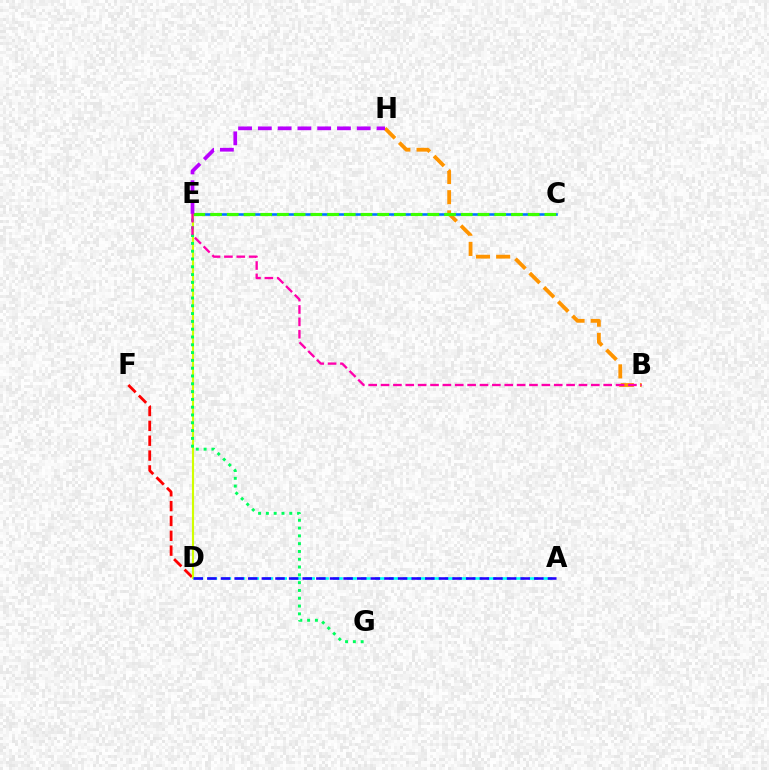{('D', 'F'): [{'color': '#ff0000', 'line_style': 'dashed', 'thickness': 2.02}], ('C', 'E'): [{'color': '#0074ff', 'line_style': 'solid', 'thickness': 1.87}, {'color': '#3dff00', 'line_style': 'dashed', 'thickness': 2.27}], ('D', 'E'): [{'color': '#d1ff00', 'line_style': 'solid', 'thickness': 1.54}], ('A', 'D'): [{'color': '#00fff6', 'line_style': 'dashed', 'thickness': 1.9}, {'color': '#2500ff', 'line_style': 'dashed', 'thickness': 1.85}], ('B', 'H'): [{'color': '#ff9400', 'line_style': 'dashed', 'thickness': 2.74}], ('E', 'H'): [{'color': '#b900ff', 'line_style': 'dashed', 'thickness': 2.69}], ('E', 'G'): [{'color': '#00ff5c', 'line_style': 'dotted', 'thickness': 2.12}], ('B', 'E'): [{'color': '#ff00ac', 'line_style': 'dashed', 'thickness': 1.68}]}